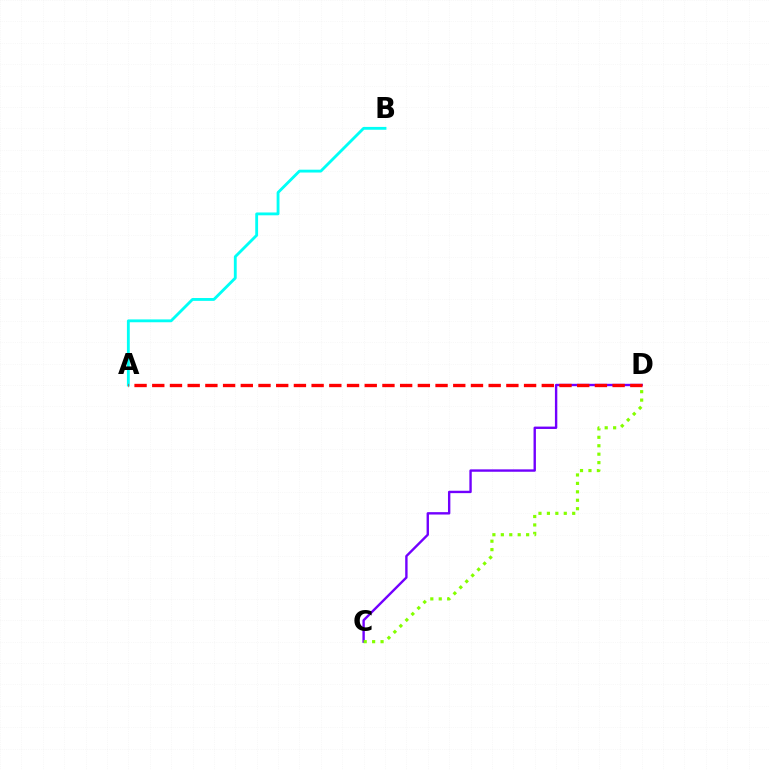{('C', 'D'): [{'color': '#7200ff', 'line_style': 'solid', 'thickness': 1.72}, {'color': '#84ff00', 'line_style': 'dotted', 'thickness': 2.29}], ('A', 'B'): [{'color': '#00fff6', 'line_style': 'solid', 'thickness': 2.05}], ('A', 'D'): [{'color': '#ff0000', 'line_style': 'dashed', 'thickness': 2.41}]}